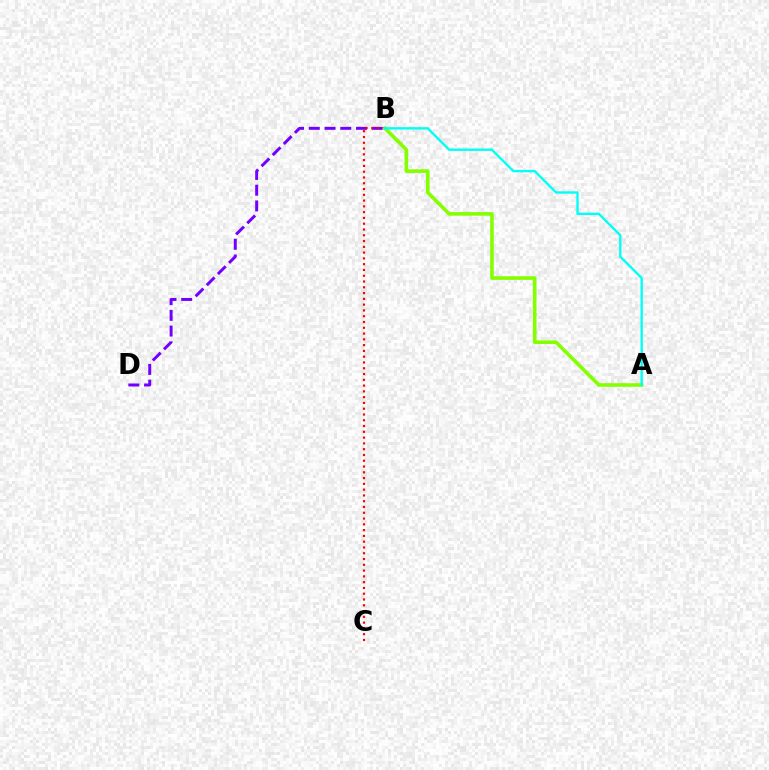{('B', 'D'): [{'color': '#7200ff', 'line_style': 'dashed', 'thickness': 2.14}], ('B', 'C'): [{'color': '#ff0000', 'line_style': 'dotted', 'thickness': 1.57}], ('A', 'B'): [{'color': '#84ff00', 'line_style': 'solid', 'thickness': 2.6}, {'color': '#00fff6', 'line_style': 'solid', 'thickness': 1.7}]}